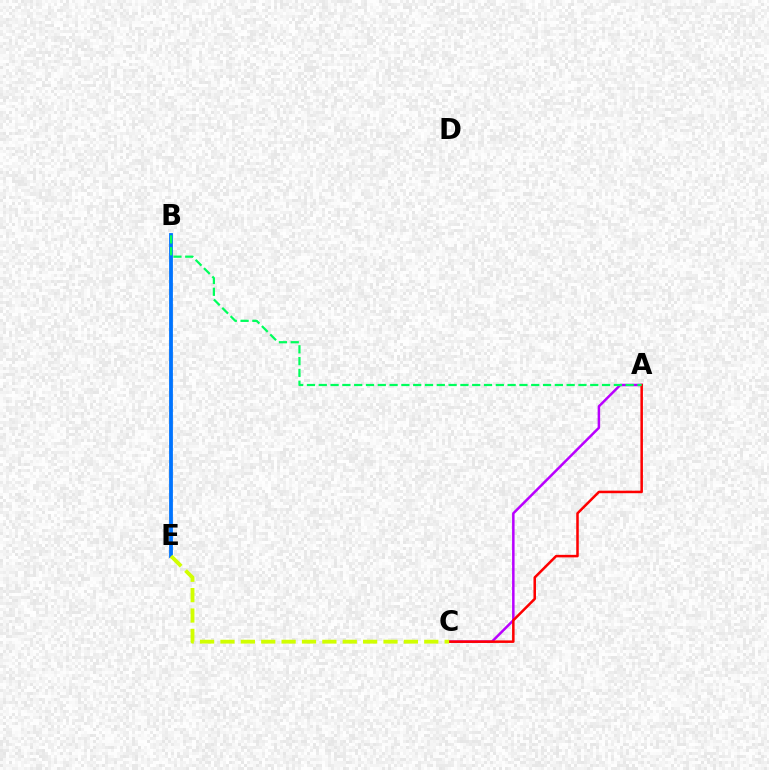{('B', 'E'): [{'color': '#0074ff', 'line_style': 'solid', 'thickness': 2.74}], ('A', 'C'): [{'color': '#b900ff', 'line_style': 'solid', 'thickness': 1.81}, {'color': '#ff0000', 'line_style': 'solid', 'thickness': 1.82}], ('C', 'E'): [{'color': '#d1ff00', 'line_style': 'dashed', 'thickness': 2.77}], ('A', 'B'): [{'color': '#00ff5c', 'line_style': 'dashed', 'thickness': 1.6}]}